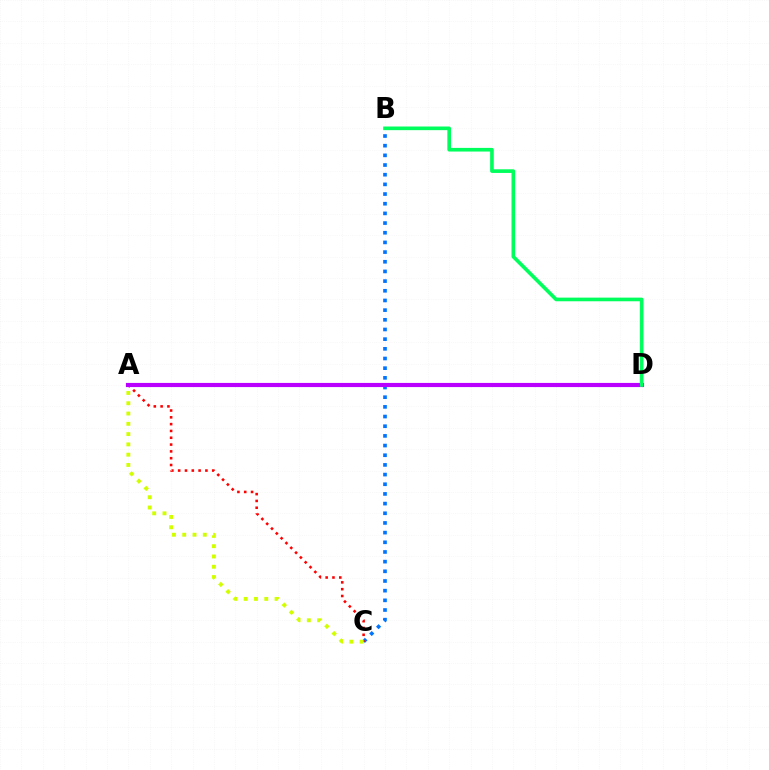{('B', 'C'): [{'color': '#0074ff', 'line_style': 'dotted', 'thickness': 2.63}], ('A', 'C'): [{'color': '#ff0000', 'line_style': 'dotted', 'thickness': 1.85}, {'color': '#d1ff00', 'line_style': 'dotted', 'thickness': 2.79}], ('A', 'D'): [{'color': '#b900ff', 'line_style': 'solid', 'thickness': 2.99}], ('B', 'D'): [{'color': '#00ff5c', 'line_style': 'solid', 'thickness': 2.63}]}